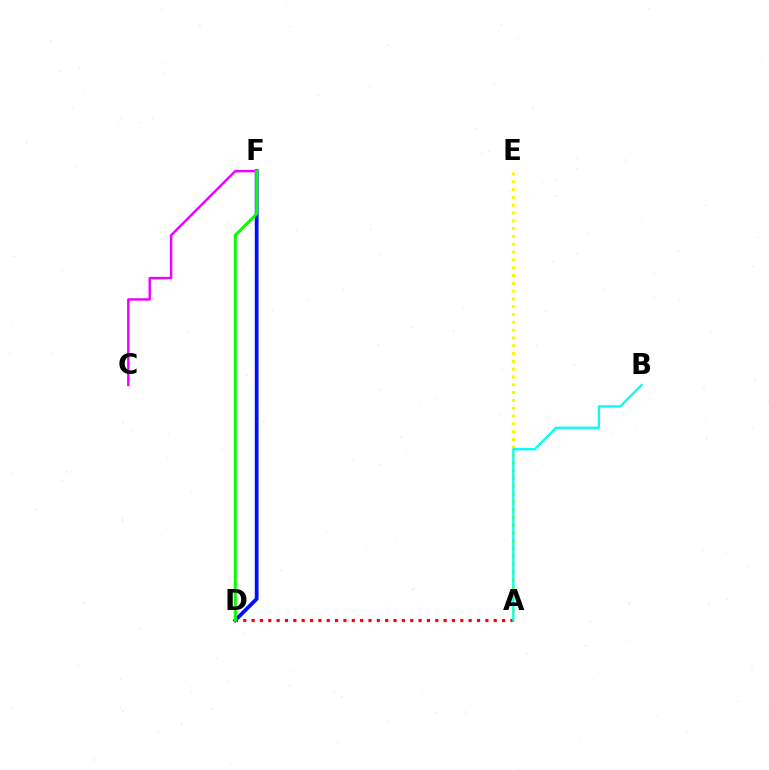{('A', 'E'): [{'color': '#fcf500', 'line_style': 'dotted', 'thickness': 2.12}], ('D', 'F'): [{'color': '#0010ff', 'line_style': 'solid', 'thickness': 2.72}, {'color': '#08ff00', 'line_style': 'solid', 'thickness': 2.19}], ('A', 'D'): [{'color': '#ff0000', 'line_style': 'dotted', 'thickness': 2.27}], ('A', 'B'): [{'color': '#00fff6', 'line_style': 'solid', 'thickness': 1.64}], ('C', 'F'): [{'color': '#ee00ff', 'line_style': 'solid', 'thickness': 1.75}]}